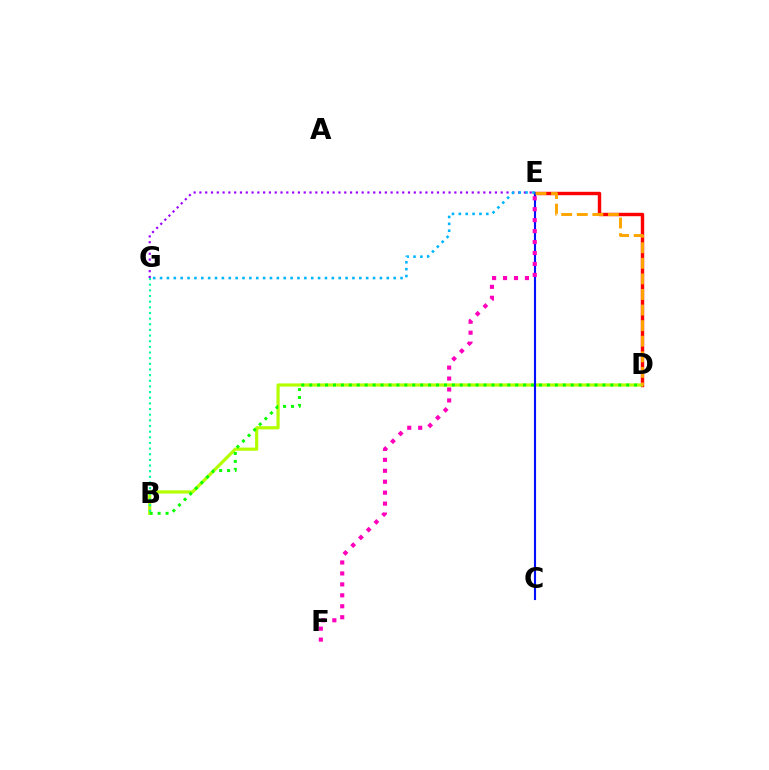{('D', 'E'): [{'color': '#ff0000', 'line_style': 'solid', 'thickness': 2.46}, {'color': '#ffa500', 'line_style': 'dashed', 'thickness': 2.12}], ('E', 'G'): [{'color': '#9b00ff', 'line_style': 'dotted', 'thickness': 1.57}, {'color': '#00b5ff', 'line_style': 'dotted', 'thickness': 1.87}], ('B', 'D'): [{'color': '#b3ff00', 'line_style': 'solid', 'thickness': 2.29}, {'color': '#08ff00', 'line_style': 'dotted', 'thickness': 2.15}], ('B', 'G'): [{'color': '#00ff9d', 'line_style': 'dotted', 'thickness': 1.54}], ('C', 'E'): [{'color': '#0010ff', 'line_style': 'solid', 'thickness': 1.53}], ('E', 'F'): [{'color': '#ff00bd', 'line_style': 'dotted', 'thickness': 2.97}]}